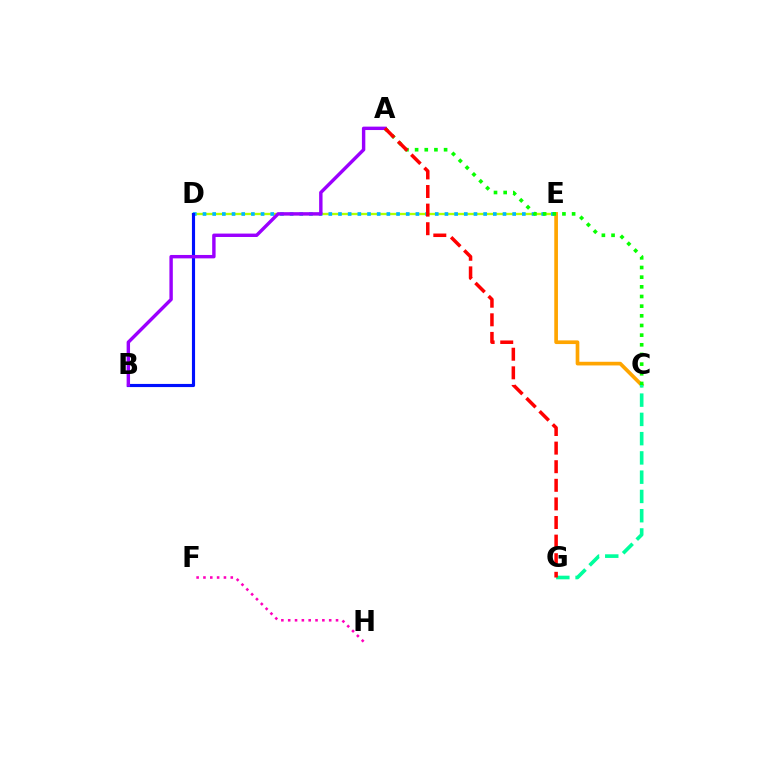{('D', 'E'): [{'color': '#b3ff00', 'line_style': 'solid', 'thickness': 1.68}, {'color': '#00b5ff', 'line_style': 'dotted', 'thickness': 2.63}], ('C', 'E'): [{'color': '#ffa500', 'line_style': 'solid', 'thickness': 2.64}], ('B', 'D'): [{'color': '#0010ff', 'line_style': 'solid', 'thickness': 2.26}], ('A', 'C'): [{'color': '#08ff00', 'line_style': 'dotted', 'thickness': 2.63}], ('A', 'B'): [{'color': '#9b00ff', 'line_style': 'solid', 'thickness': 2.45}], ('C', 'G'): [{'color': '#00ff9d', 'line_style': 'dashed', 'thickness': 2.62}], ('F', 'H'): [{'color': '#ff00bd', 'line_style': 'dotted', 'thickness': 1.86}], ('A', 'G'): [{'color': '#ff0000', 'line_style': 'dashed', 'thickness': 2.53}]}